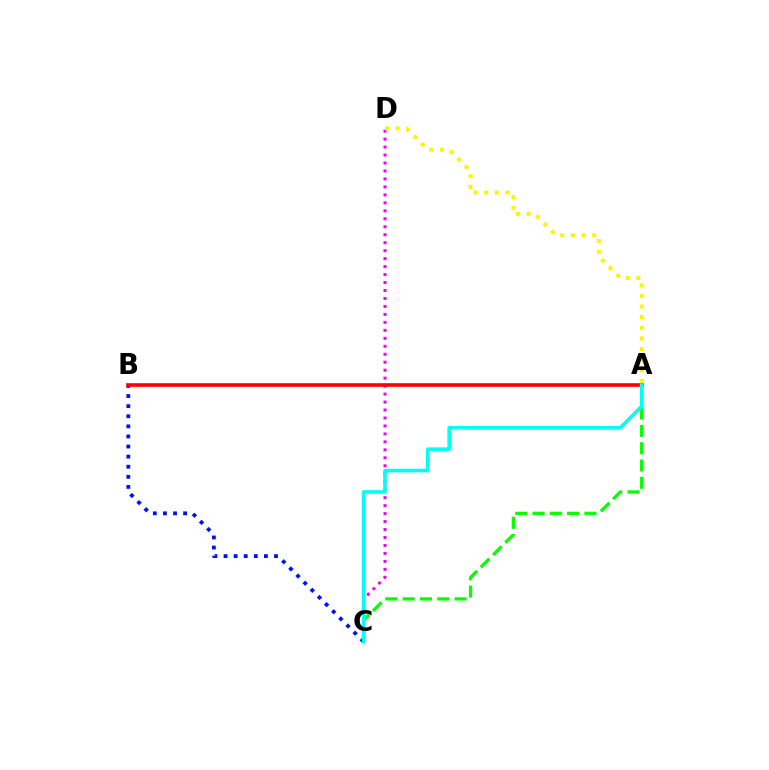{('C', 'D'): [{'color': '#ee00ff', 'line_style': 'dotted', 'thickness': 2.16}], ('B', 'C'): [{'color': '#0010ff', 'line_style': 'dotted', 'thickness': 2.74}], ('A', 'B'): [{'color': '#ff0000', 'line_style': 'solid', 'thickness': 2.61}], ('A', 'D'): [{'color': '#fcf500', 'line_style': 'dotted', 'thickness': 2.89}], ('A', 'C'): [{'color': '#08ff00', 'line_style': 'dashed', 'thickness': 2.35}, {'color': '#00fff6', 'line_style': 'solid', 'thickness': 2.59}]}